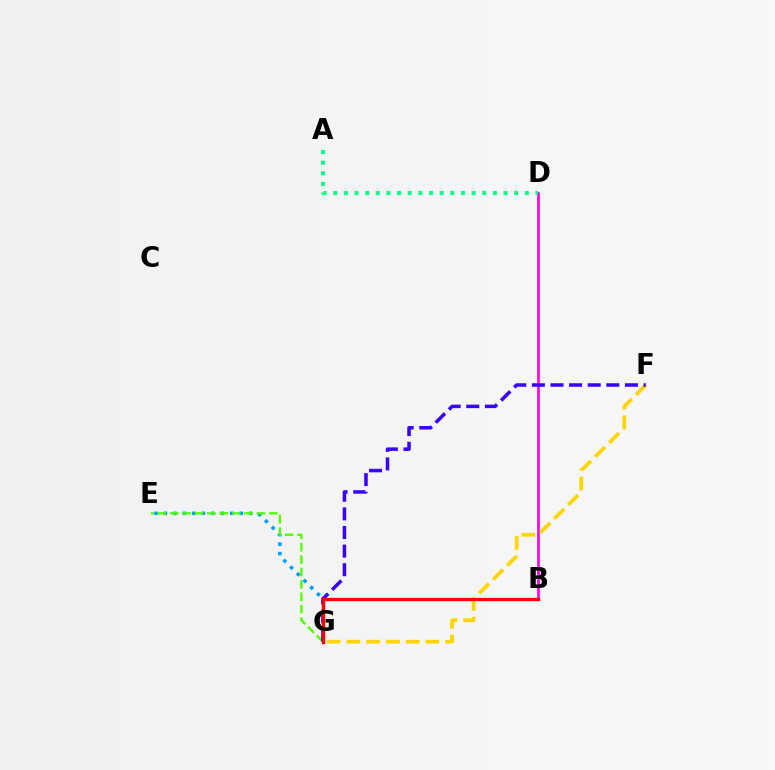{('E', 'G'): [{'color': '#009eff', 'line_style': 'dotted', 'thickness': 2.57}, {'color': '#4fff00', 'line_style': 'dashed', 'thickness': 1.68}], ('B', 'D'): [{'color': '#ff00ed', 'line_style': 'solid', 'thickness': 1.94}], ('F', 'G'): [{'color': '#ffd500', 'line_style': 'dashed', 'thickness': 2.68}, {'color': '#3700ff', 'line_style': 'dashed', 'thickness': 2.53}], ('A', 'D'): [{'color': '#00ff86', 'line_style': 'dotted', 'thickness': 2.89}], ('B', 'G'): [{'color': '#ff0000', 'line_style': 'solid', 'thickness': 2.41}]}